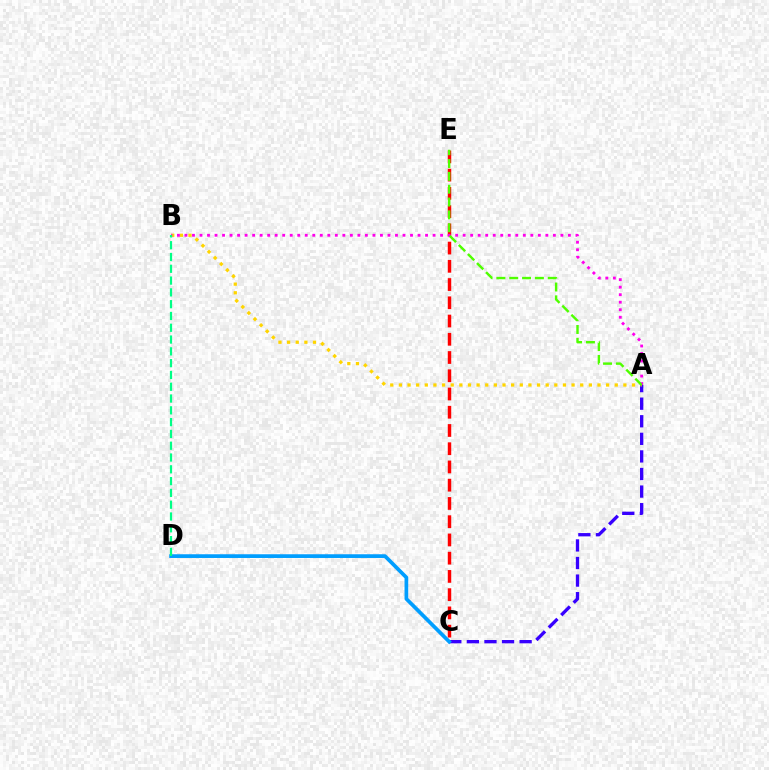{('A', 'C'): [{'color': '#3700ff', 'line_style': 'dashed', 'thickness': 2.39}], ('C', 'E'): [{'color': '#ff0000', 'line_style': 'dashed', 'thickness': 2.48}], ('A', 'B'): [{'color': '#ffd500', 'line_style': 'dotted', 'thickness': 2.35}, {'color': '#ff00ed', 'line_style': 'dotted', 'thickness': 2.04}], ('C', 'D'): [{'color': '#009eff', 'line_style': 'solid', 'thickness': 2.68}], ('A', 'E'): [{'color': '#4fff00', 'line_style': 'dashed', 'thickness': 1.74}], ('B', 'D'): [{'color': '#00ff86', 'line_style': 'dashed', 'thickness': 1.6}]}